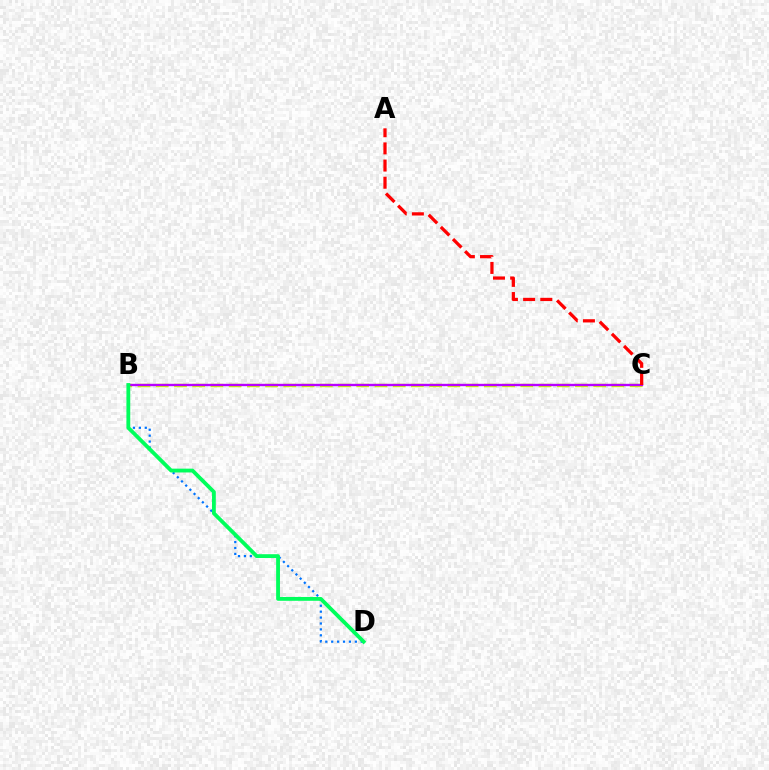{('B', 'D'): [{'color': '#0074ff', 'line_style': 'dotted', 'thickness': 1.61}, {'color': '#00ff5c', 'line_style': 'solid', 'thickness': 2.75}], ('B', 'C'): [{'color': '#d1ff00', 'line_style': 'dashed', 'thickness': 2.48}, {'color': '#b900ff', 'line_style': 'solid', 'thickness': 1.71}], ('A', 'C'): [{'color': '#ff0000', 'line_style': 'dashed', 'thickness': 2.33}]}